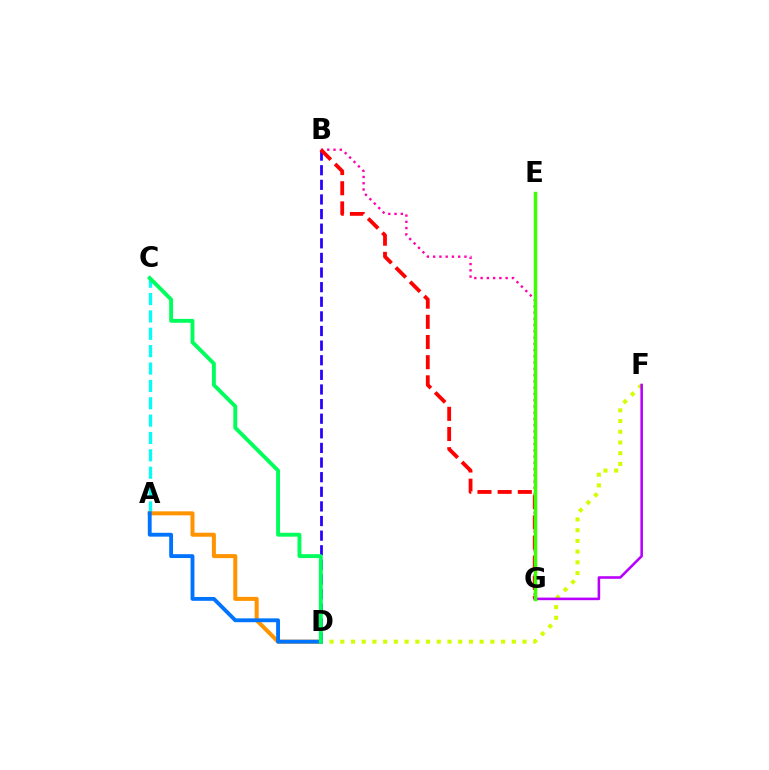{('D', 'F'): [{'color': '#d1ff00', 'line_style': 'dotted', 'thickness': 2.91}], ('B', 'G'): [{'color': '#ff00ac', 'line_style': 'dotted', 'thickness': 1.7}, {'color': '#ff0000', 'line_style': 'dashed', 'thickness': 2.74}], ('B', 'D'): [{'color': '#2500ff', 'line_style': 'dashed', 'thickness': 1.99}], ('F', 'G'): [{'color': '#b900ff', 'line_style': 'solid', 'thickness': 1.85}], ('A', 'C'): [{'color': '#00fff6', 'line_style': 'dashed', 'thickness': 2.36}], ('A', 'D'): [{'color': '#ff9400', 'line_style': 'solid', 'thickness': 2.89}, {'color': '#0074ff', 'line_style': 'solid', 'thickness': 2.77}], ('C', 'D'): [{'color': '#00ff5c', 'line_style': 'solid', 'thickness': 2.8}], ('E', 'G'): [{'color': '#3dff00', 'line_style': 'solid', 'thickness': 2.48}]}